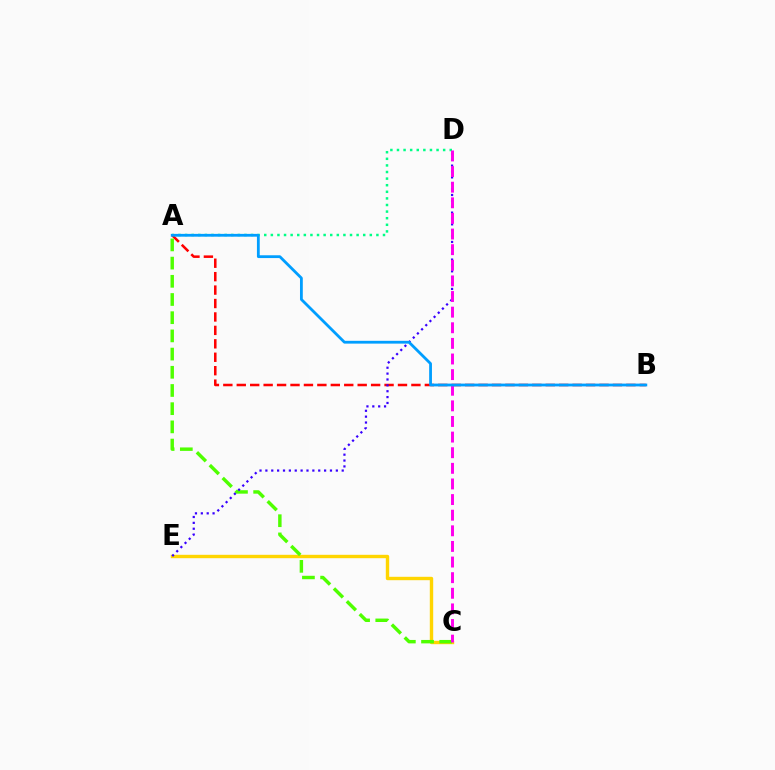{('A', 'D'): [{'color': '#00ff86', 'line_style': 'dotted', 'thickness': 1.79}], ('C', 'E'): [{'color': '#ffd500', 'line_style': 'solid', 'thickness': 2.44}], ('A', 'B'): [{'color': '#ff0000', 'line_style': 'dashed', 'thickness': 1.83}, {'color': '#009eff', 'line_style': 'solid', 'thickness': 2.01}], ('A', 'C'): [{'color': '#4fff00', 'line_style': 'dashed', 'thickness': 2.47}], ('D', 'E'): [{'color': '#3700ff', 'line_style': 'dotted', 'thickness': 1.6}], ('C', 'D'): [{'color': '#ff00ed', 'line_style': 'dashed', 'thickness': 2.12}]}